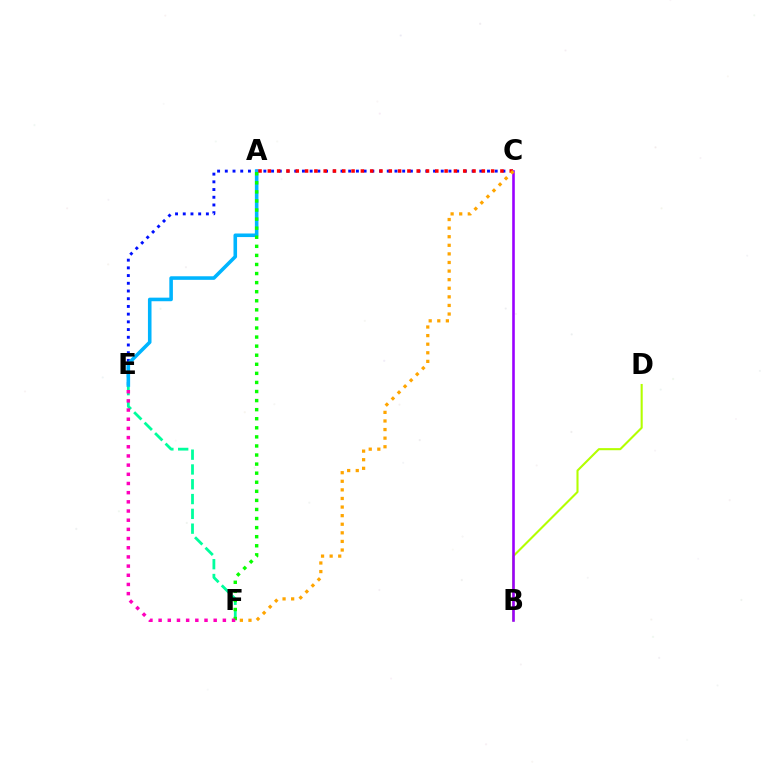{('B', 'D'): [{'color': '#b3ff00', 'line_style': 'solid', 'thickness': 1.51}], ('C', 'E'): [{'color': '#0010ff', 'line_style': 'dotted', 'thickness': 2.1}], ('E', 'F'): [{'color': '#00ff9d', 'line_style': 'dashed', 'thickness': 2.01}, {'color': '#ff00bd', 'line_style': 'dotted', 'thickness': 2.49}], ('A', 'E'): [{'color': '#00b5ff', 'line_style': 'solid', 'thickness': 2.58}], ('A', 'C'): [{'color': '#ff0000', 'line_style': 'dotted', 'thickness': 2.53}], ('B', 'C'): [{'color': '#9b00ff', 'line_style': 'solid', 'thickness': 1.87}], ('C', 'F'): [{'color': '#ffa500', 'line_style': 'dotted', 'thickness': 2.33}], ('A', 'F'): [{'color': '#08ff00', 'line_style': 'dotted', 'thickness': 2.47}]}